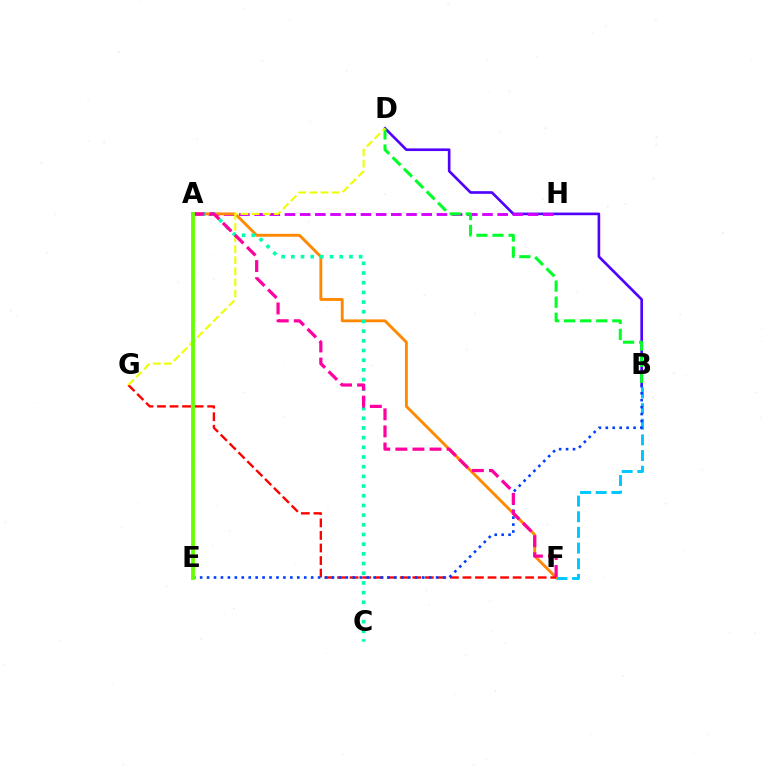{('B', 'D'): [{'color': '#4f00ff', 'line_style': 'solid', 'thickness': 1.9}, {'color': '#00ff27', 'line_style': 'dashed', 'thickness': 2.18}], ('B', 'F'): [{'color': '#00c7ff', 'line_style': 'dashed', 'thickness': 2.13}], ('A', 'H'): [{'color': '#d600ff', 'line_style': 'dashed', 'thickness': 2.06}], ('A', 'F'): [{'color': '#ff8800', 'line_style': 'solid', 'thickness': 2.06}, {'color': '#ff00a0', 'line_style': 'dashed', 'thickness': 2.32}], ('F', 'G'): [{'color': '#ff0000', 'line_style': 'dashed', 'thickness': 1.7}], ('B', 'E'): [{'color': '#003fff', 'line_style': 'dotted', 'thickness': 1.89}], ('D', 'G'): [{'color': '#eeff00', 'line_style': 'dashed', 'thickness': 1.51}], ('A', 'C'): [{'color': '#00ffaf', 'line_style': 'dotted', 'thickness': 2.63}], ('A', 'E'): [{'color': '#66ff00', 'line_style': 'solid', 'thickness': 2.74}]}